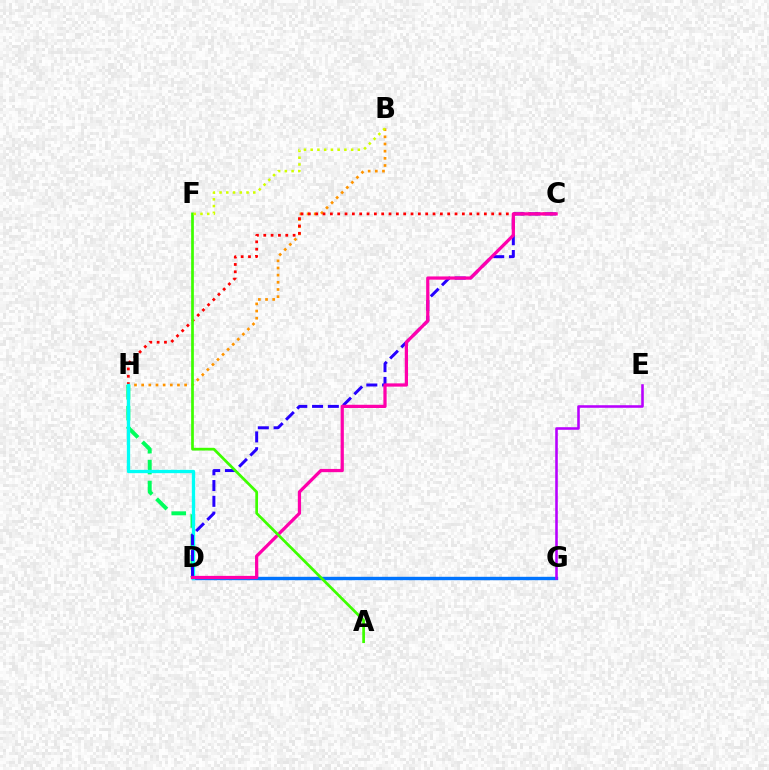{('D', 'G'): [{'color': '#0074ff', 'line_style': 'solid', 'thickness': 2.44}], ('B', 'H'): [{'color': '#ff9400', 'line_style': 'dotted', 'thickness': 1.95}], ('D', 'H'): [{'color': '#00ff5c', 'line_style': 'dashed', 'thickness': 2.84}, {'color': '#00fff6', 'line_style': 'solid', 'thickness': 2.4}], ('C', 'H'): [{'color': '#ff0000', 'line_style': 'dotted', 'thickness': 1.99}], ('C', 'D'): [{'color': '#2500ff', 'line_style': 'dashed', 'thickness': 2.14}, {'color': '#ff00ac', 'line_style': 'solid', 'thickness': 2.33}], ('E', 'G'): [{'color': '#b900ff', 'line_style': 'solid', 'thickness': 1.85}], ('A', 'F'): [{'color': '#3dff00', 'line_style': 'solid', 'thickness': 1.96}], ('B', 'F'): [{'color': '#d1ff00', 'line_style': 'dotted', 'thickness': 1.83}]}